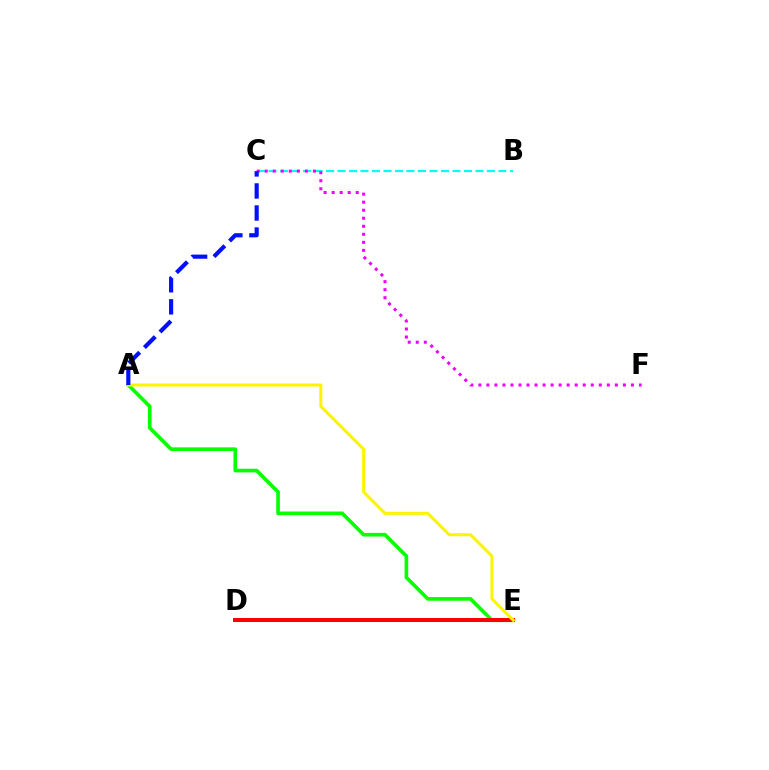{('B', 'C'): [{'color': '#00fff6', 'line_style': 'dashed', 'thickness': 1.56}], ('A', 'E'): [{'color': '#08ff00', 'line_style': 'solid', 'thickness': 2.63}, {'color': '#fcf500', 'line_style': 'solid', 'thickness': 2.17}], ('C', 'F'): [{'color': '#ee00ff', 'line_style': 'dotted', 'thickness': 2.18}], ('D', 'E'): [{'color': '#ff0000', 'line_style': 'solid', 'thickness': 2.88}], ('A', 'C'): [{'color': '#0010ff', 'line_style': 'dashed', 'thickness': 3.0}]}